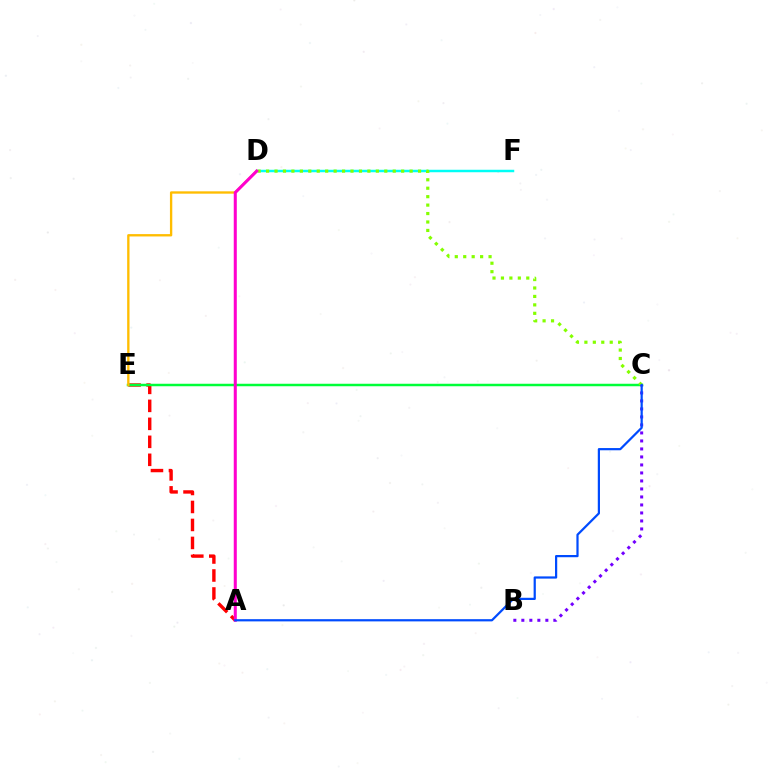{('A', 'E'): [{'color': '#ff0000', 'line_style': 'dashed', 'thickness': 2.44}], ('C', 'E'): [{'color': '#00ff39', 'line_style': 'solid', 'thickness': 1.79}], ('D', 'F'): [{'color': '#00fff6', 'line_style': 'solid', 'thickness': 1.78}], ('C', 'D'): [{'color': '#84ff00', 'line_style': 'dotted', 'thickness': 2.29}], ('D', 'E'): [{'color': '#ffbd00', 'line_style': 'solid', 'thickness': 1.69}], ('B', 'C'): [{'color': '#7200ff', 'line_style': 'dotted', 'thickness': 2.17}], ('A', 'D'): [{'color': '#ff00cf', 'line_style': 'solid', 'thickness': 2.19}], ('A', 'C'): [{'color': '#004bff', 'line_style': 'solid', 'thickness': 1.6}]}